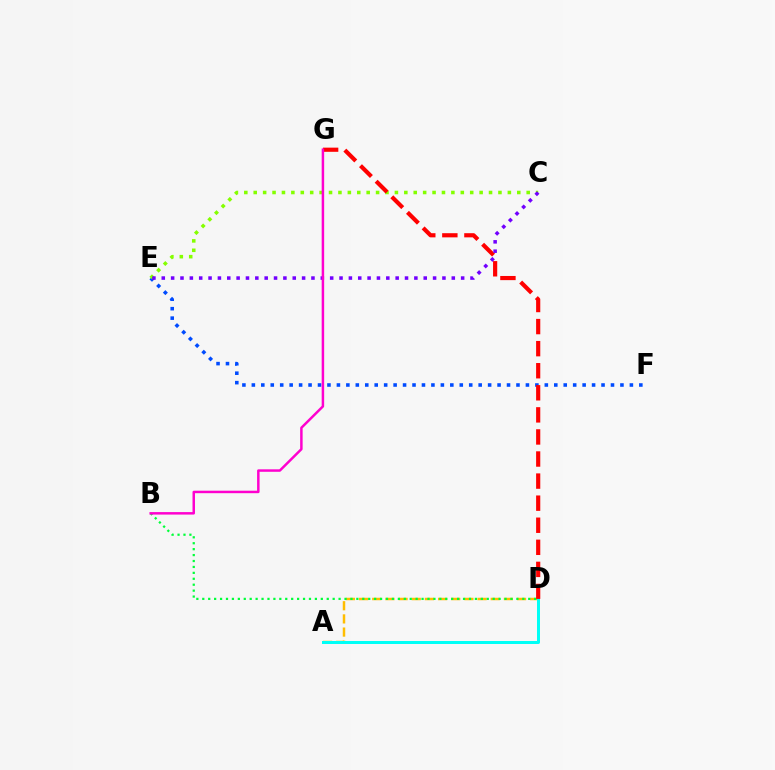{('A', 'D'): [{'color': '#ffbd00', 'line_style': 'dashed', 'thickness': 1.79}, {'color': '#00fff6', 'line_style': 'solid', 'thickness': 2.16}], ('B', 'D'): [{'color': '#00ff39', 'line_style': 'dotted', 'thickness': 1.61}], ('E', 'F'): [{'color': '#004bff', 'line_style': 'dotted', 'thickness': 2.57}], ('C', 'E'): [{'color': '#84ff00', 'line_style': 'dotted', 'thickness': 2.56}, {'color': '#7200ff', 'line_style': 'dotted', 'thickness': 2.54}], ('D', 'G'): [{'color': '#ff0000', 'line_style': 'dashed', 'thickness': 3.0}], ('B', 'G'): [{'color': '#ff00cf', 'line_style': 'solid', 'thickness': 1.78}]}